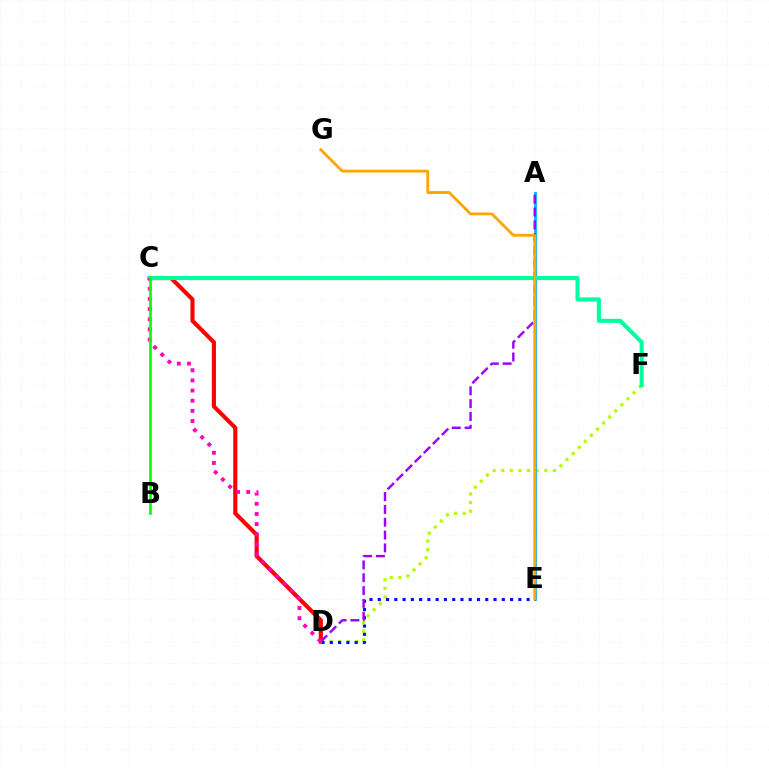{('C', 'D'): [{'color': '#ff0000', 'line_style': 'solid', 'thickness': 2.97}, {'color': '#ff00bd', 'line_style': 'dotted', 'thickness': 2.76}], ('D', 'F'): [{'color': '#b3ff00', 'line_style': 'dotted', 'thickness': 2.34}], ('A', 'E'): [{'color': '#00b5ff', 'line_style': 'solid', 'thickness': 2.06}], ('D', 'E'): [{'color': '#0010ff', 'line_style': 'dotted', 'thickness': 2.25}], ('C', 'F'): [{'color': '#00ff9d', 'line_style': 'solid', 'thickness': 2.93}], ('A', 'D'): [{'color': '#9b00ff', 'line_style': 'dashed', 'thickness': 1.74}], ('E', 'G'): [{'color': '#ffa500', 'line_style': 'solid', 'thickness': 2.02}], ('B', 'C'): [{'color': '#08ff00', 'line_style': 'solid', 'thickness': 1.9}]}